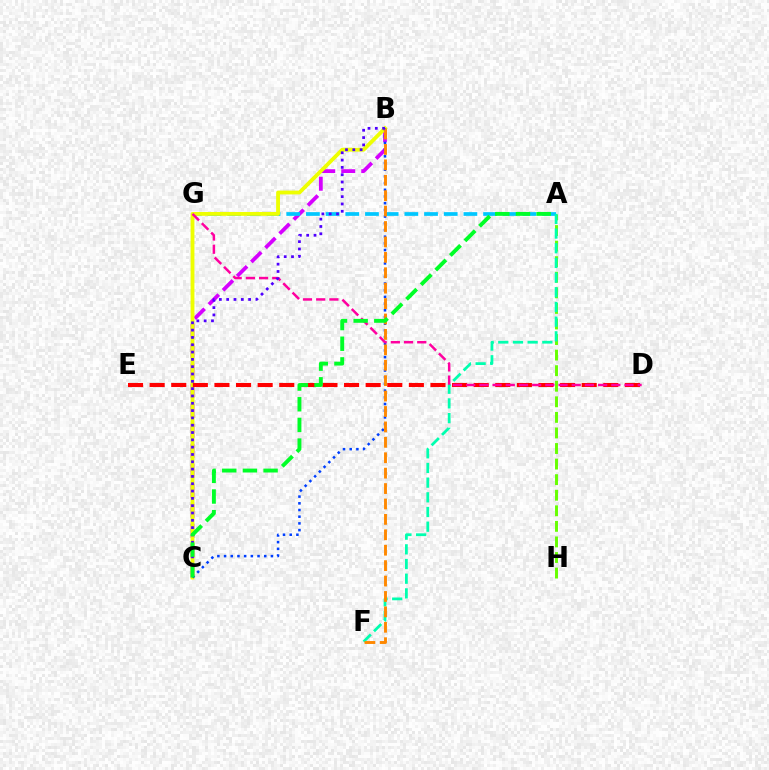{('B', 'C'): [{'color': '#d600ff', 'line_style': 'dashed', 'thickness': 2.72}, {'color': '#eeff00', 'line_style': 'solid', 'thickness': 2.76}, {'color': '#003fff', 'line_style': 'dotted', 'thickness': 1.82}, {'color': '#4f00ff', 'line_style': 'dotted', 'thickness': 1.99}], ('A', 'G'): [{'color': '#00c7ff', 'line_style': 'dashed', 'thickness': 2.67}], ('A', 'H'): [{'color': '#66ff00', 'line_style': 'dashed', 'thickness': 2.12}], ('D', 'E'): [{'color': '#ff0000', 'line_style': 'dashed', 'thickness': 2.93}], ('A', 'F'): [{'color': '#00ffaf', 'line_style': 'dashed', 'thickness': 1.99}], ('B', 'F'): [{'color': '#ff8800', 'line_style': 'dashed', 'thickness': 2.09}], ('D', 'G'): [{'color': '#ff00a0', 'line_style': 'dashed', 'thickness': 1.79}], ('A', 'C'): [{'color': '#00ff27', 'line_style': 'dashed', 'thickness': 2.81}]}